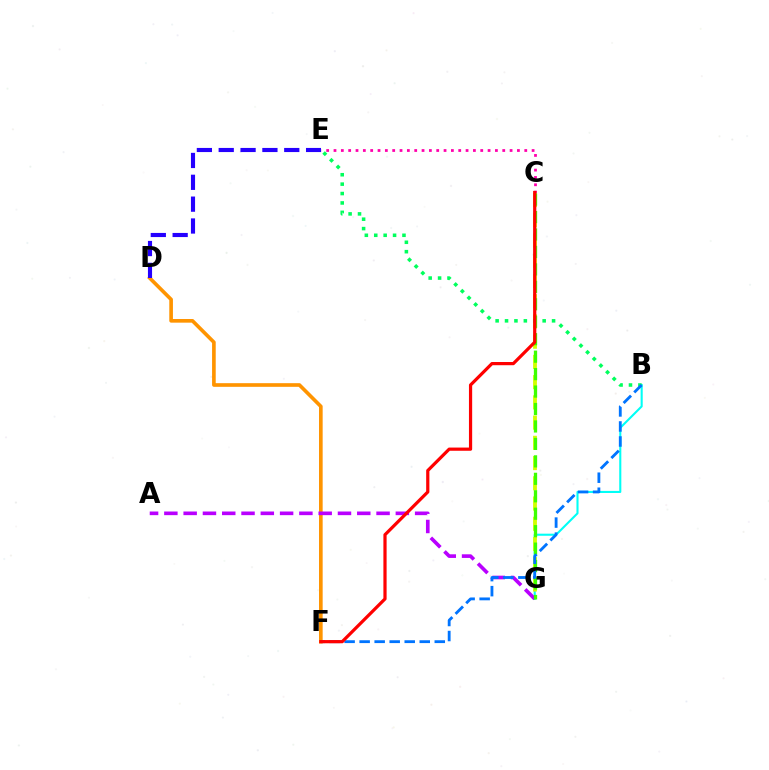{('B', 'G'): [{'color': '#00fff6', 'line_style': 'solid', 'thickness': 1.51}], ('C', 'E'): [{'color': '#ff00ac', 'line_style': 'dotted', 'thickness': 1.99}], ('C', 'G'): [{'color': '#d1ff00', 'line_style': 'dashed', 'thickness': 2.75}, {'color': '#3dff00', 'line_style': 'dashed', 'thickness': 2.37}], ('D', 'F'): [{'color': '#ff9400', 'line_style': 'solid', 'thickness': 2.63}], ('A', 'G'): [{'color': '#b900ff', 'line_style': 'dashed', 'thickness': 2.62}], ('B', 'E'): [{'color': '#00ff5c', 'line_style': 'dotted', 'thickness': 2.56}], ('B', 'F'): [{'color': '#0074ff', 'line_style': 'dashed', 'thickness': 2.04}], ('D', 'E'): [{'color': '#2500ff', 'line_style': 'dashed', 'thickness': 2.97}], ('C', 'F'): [{'color': '#ff0000', 'line_style': 'solid', 'thickness': 2.31}]}